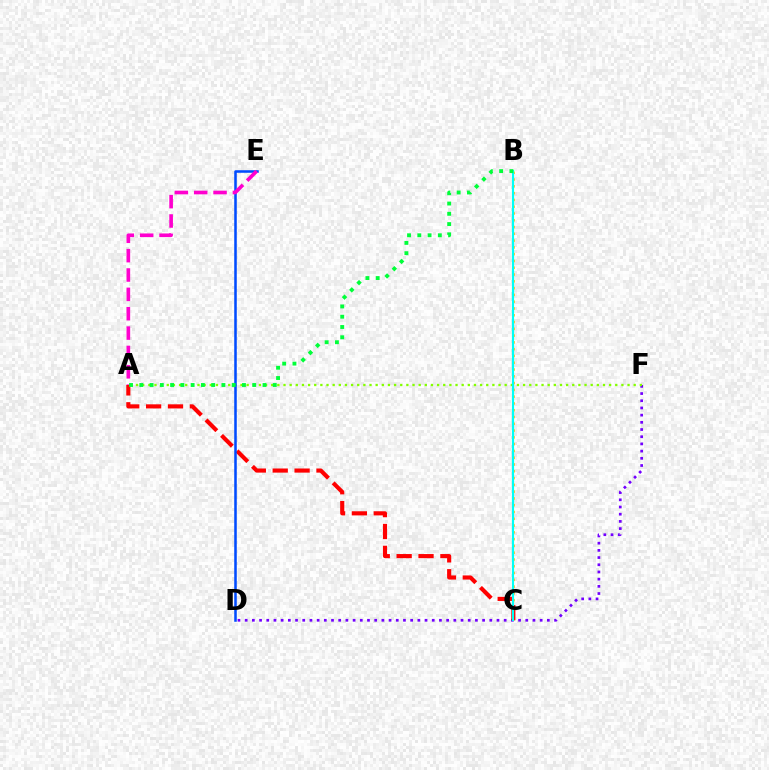{('B', 'C'): [{'color': '#ffbd00', 'line_style': 'dotted', 'thickness': 1.84}, {'color': '#00fff6', 'line_style': 'solid', 'thickness': 1.56}], ('D', 'F'): [{'color': '#7200ff', 'line_style': 'dotted', 'thickness': 1.95}], ('A', 'F'): [{'color': '#84ff00', 'line_style': 'dotted', 'thickness': 1.67}], ('A', 'C'): [{'color': '#ff0000', 'line_style': 'dashed', 'thickness': 2.97}], ('D', 'E'): [{'color': '#004bff', 'line_style': 'solid', 'thickness': 1.83}], ('A', 'E'): [{'color': '#ff00cf', 'line_style': 'dashed', 'thickness': 2.63}], ('A', 'B'): [{'color': '#00ff39', 'line_style': 'dotted', 'thickness': 2.79}]}